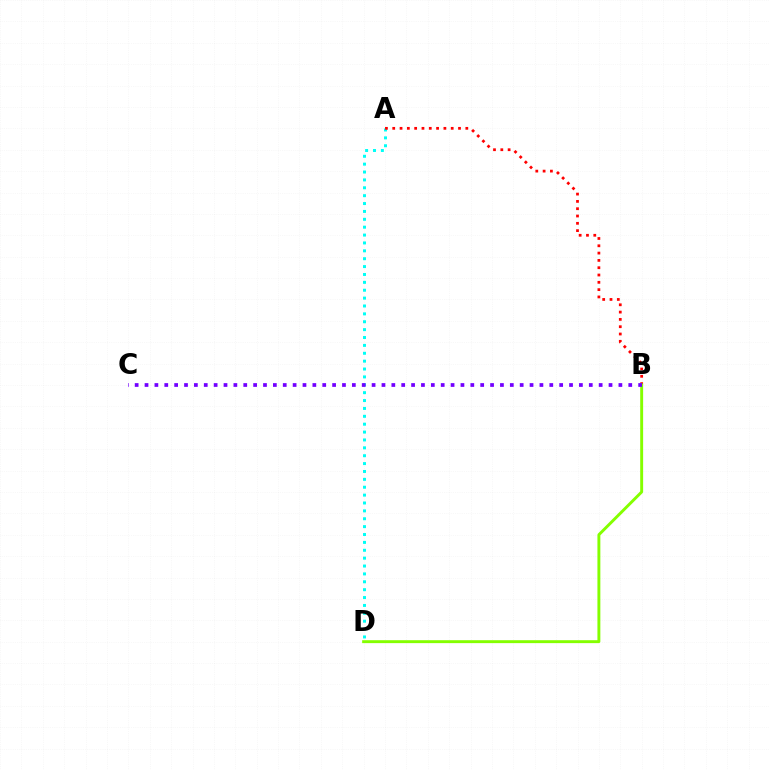{('A', 'D'): [{'color': '#00fff6', 'line_style': 'dotted', 'thickness': 2.14}], ('A', 'B'): [{'color': '#ff0000', 'line_style': 'dotted', 'thickness': 1.99}], ('B', 'D'): [{'color': '#84ff00', 'line_style': 'solid', 'thickness': 2.1}], ('B', 'C'): [{'color': '#7200ff', 'line_style': 'dotted', 'thickness': 2.68}]}